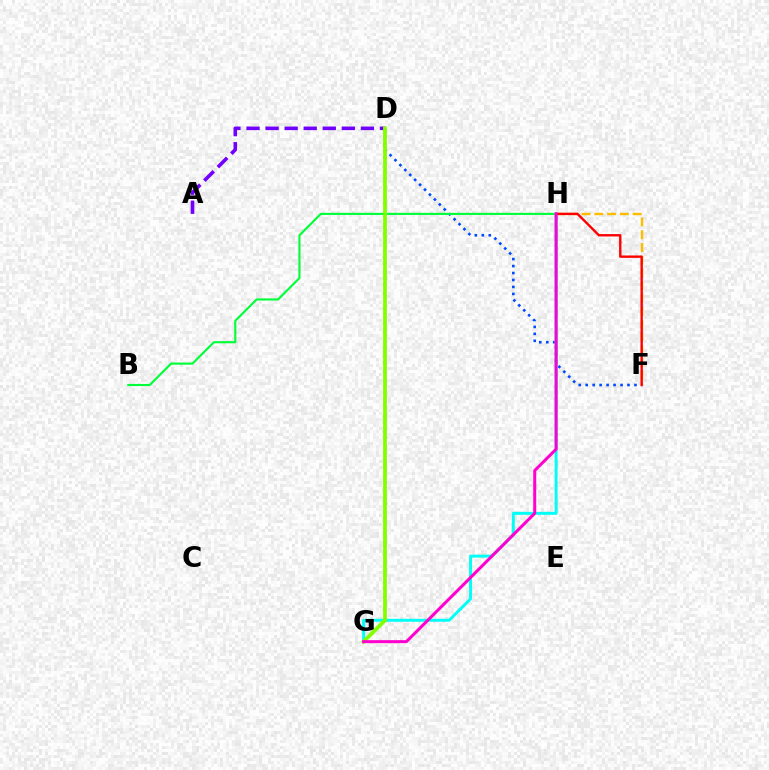{('D', 'F'): [{'color': '#004bff', 'line_style': 'dotted', 'thickness': 1.89}], ('A', 'D'): [{'color': '#7200ff', 'line_style': 'dashed', 'thickness': 2.59}], ('B', 'H'): [{'color': '#00ff39', 'line_style': 'solid', 'thickness': 1.54}], ('G', 'H'): [{'color': '#00fff6', 'line_style': 'solid', 'thickness': 2.11}, {'color': '#ff00cf', 'line_style': 'solid', 'thickness': 2.18}], ('F', 'H'): [{'color': '#ffbd00', 'line_style': 'dashed', 'thickness': 1.74}, {'color': '#ff0000', 'line_style': 'solid', 'thickness': 1.71}], ('D', 'G'): [{'color': '#84ff00', 'line_style': 'solid', 'thickness': 2.73}]}